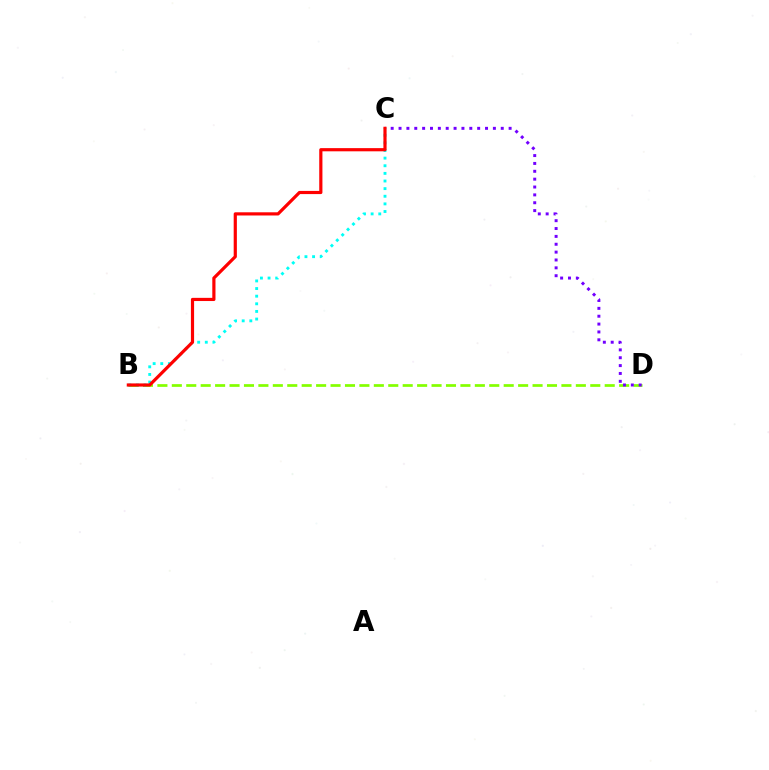{('B', 'D'): [{'color': '#84ff00', 'line_style': 'dashed', 'thickness': 1.96}], ('C', 'D'): [{'color': '#7200ff', 'line_style': 'dotted', 'thickness': 2.14}], ('B', 'C'): [{'color': '#00fff6', 'line_style': 'dotted', 'thickness': 2.07}, {'color': '#ff0000', 'line_style': 'solid', 'thickness': 2.29}]}